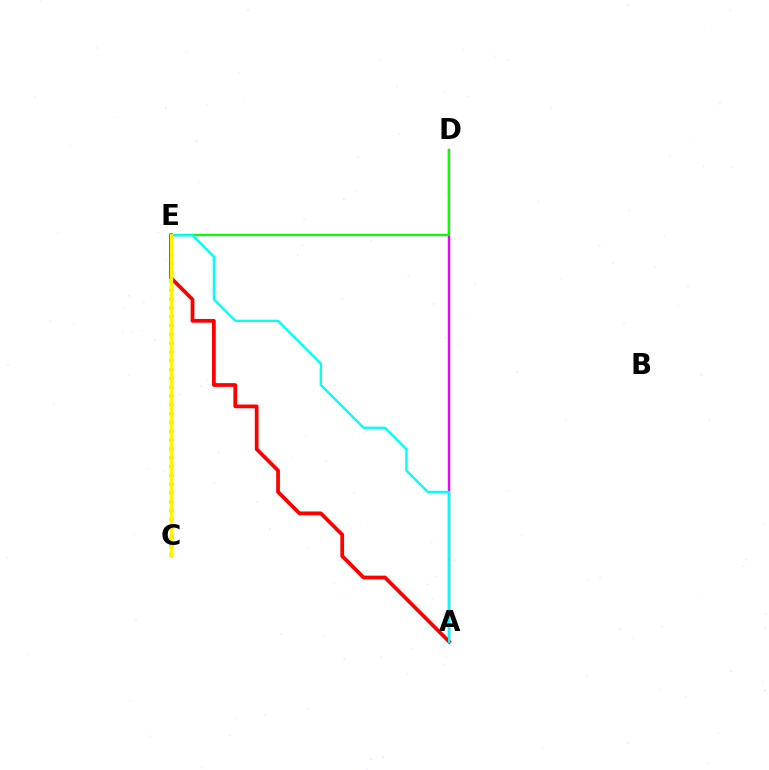{('A', 'D'): [{'color': '#ee00ff', 'line_style': 'solid', 'thickness': 1.72}], ('C', 'E'): [{'color': '#0010ff', 'line_style': 'dotted', 'thickness': 2.4}, {'color': '#fcf500', 'line_style': 'solid', 'thickness': 2.13}], ('D', 'E'): [{'color': '#08ff00', 'line_style': 'solid', 'thickness': 1.59}], ('A', 'E'): [{'color': '#ff0000', 'line_style': 'solid', 'thickness': 2.69}, {'color': '#00fff6', 'line_style': 'solid', 'thickness': 1.67}]}